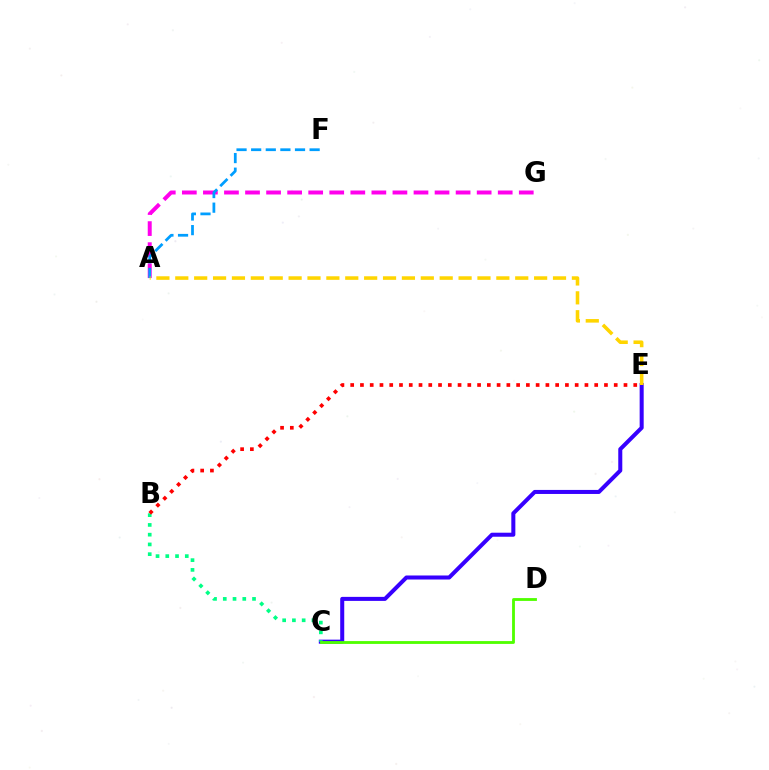{('A', 'G'): [{'color': '#ff00ed', 'line_style': 'dashed', 'thickness': 2.86}], ('A', 'F'): [{'color': '#009eff', 'line_style': 'dashed', 'thickness': 1.99}], ('C', 'E'): [{'color': '#3700ff', 'line_style': 'solid', 'thickness': 2.9}], ('B', 'C'): [{'color': '#00ff86', 'line_style': 'dotted', 'thickness': 2.65}], ('C', 'D'): [{'color': '#4fff00', 'line_style': 'solid', 'thickness': 2.04}], ('A', 'E'): [{'color': '#ffd500', 'line_style': 'dashed', 'thickness': 2.57}], ('B', 'E'): [{'color': '#ff0000', 'line_style': 'dotted', 'thickness': 2.65}]}